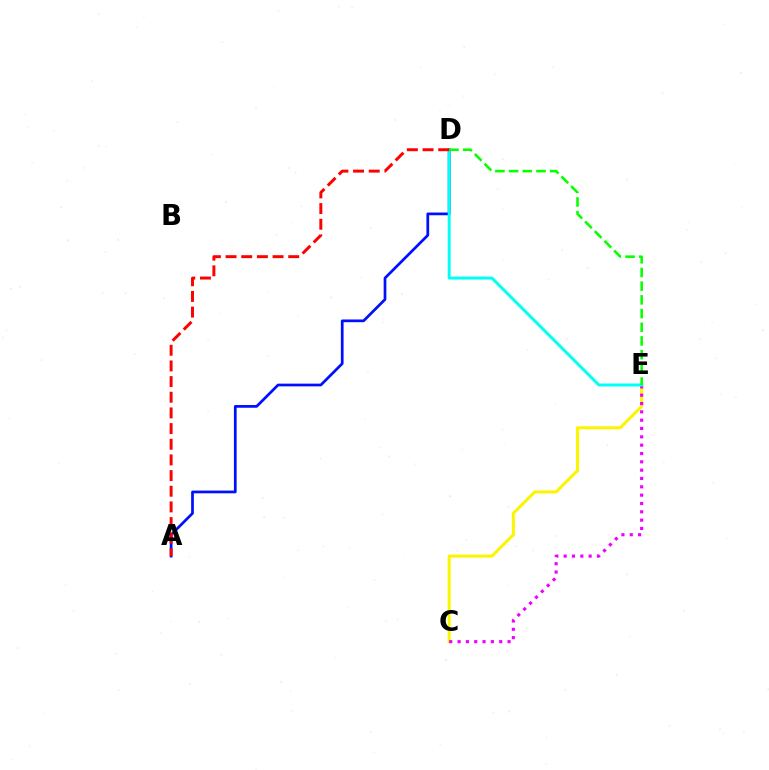{('C', 'E'): [{'color': '#fcf500', 'line_style': 'solid', 'thickness': 2.19}, {'color': '#ee00ff', 'line_style': 'dotted', 'thickness': 2.26}], ('A', 'D'): [{'color': '#0010ff', 'line_style': 'solid', 'thickness': 1.96}, {'color': '#ff0000', 'line_style': 'dashed', 'thickness': 2.13}], ('D', 'E'): [{'color': '#00fff6', 'line_style': 'solid', 'thickness': 2.14}, {'color': '#08ff00', 'line_style': 'dashed', 'thickness': 1.86}]}